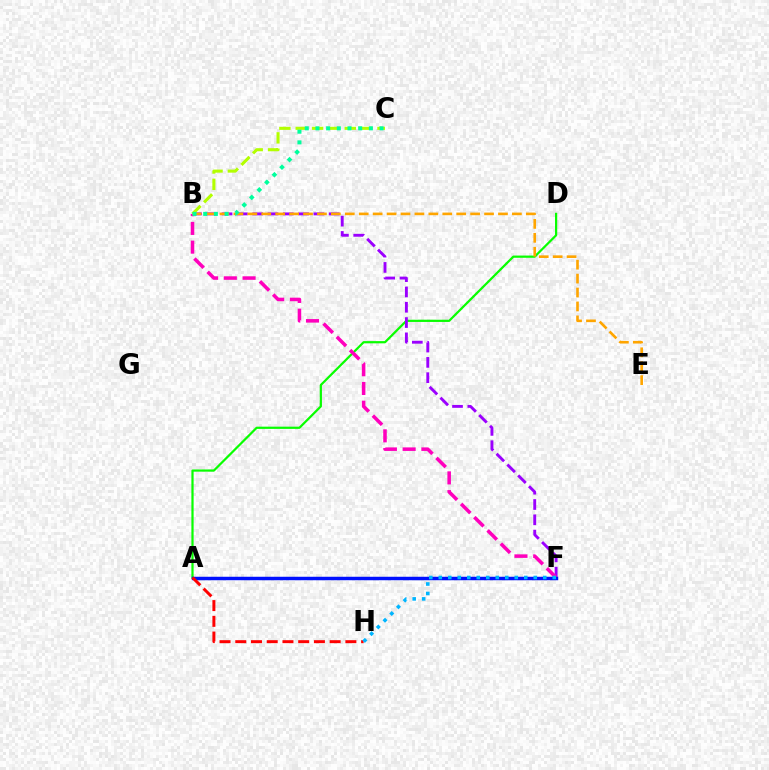{('A', 'D'): [{'color': '#08ff00', 'line_style': 'solid', 'thickness': 1.6}], ('B', 'F'): [{'color': '#9b00ff', 'line_style': 'dashed', 'thickness': 2.08}, {'color': '#ff00bd', 'line_style': 'dashed', 'thickness': 2.55}], ('B', 'E'): [{'color': '#ffa500', 'line_style': 'dashed', 'thickness': 1.89}], ('A', 'F'): [{'color': '#0010ff', 'line_style': 'solid', 'thickness': 2.5}], ('A', 'H'): [{'color': '#ff0000', 'line_style': 'dashed', 'thickness': 2.14}], ('F', 'H'): [{'color': '#00b5ff', 'line_style': 'dotted', 'thickness': 2.58}], ('B', 'C'): [{'color': '#b3ff00', 'line_style': 'dashed', 'thickness': 2.22}, {'color': '#00ff9d', 'line_style': 'dotted', 'thickness': 2.9}]}